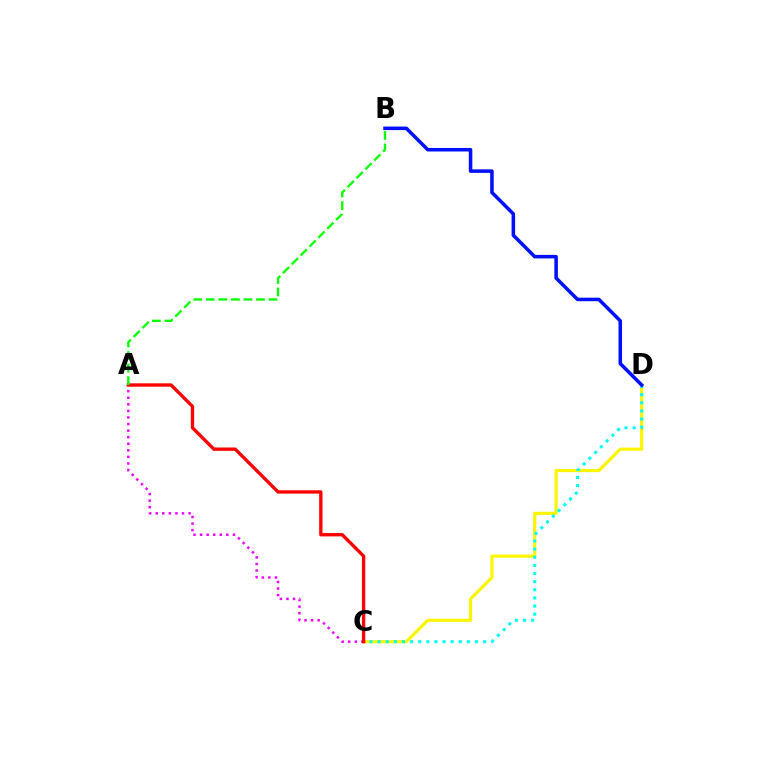{('A', 'C'): [{'color': '#ee00ff', 'line_style': 'dotted', 'thickness': 1.79}, {'color': '#ff0000', 'line_style': 'solid', 'thickness': 2.41}], ('C', 'D'): [{'color': '#fcf500', 'line_style': 'solid', 'thickness': 2.26}, {'color': '#00fff6', 'line_style': 'dotted', 'thickness': 2.21}], ('A', 'B'): [{'color': '#08ff00', 'line_style': 'dashed', 'thickness': 1.7}], ('B', 'D'): [{'color': '#0010ff', 'line_style': 'solid', 'thickness': 2.54}]}